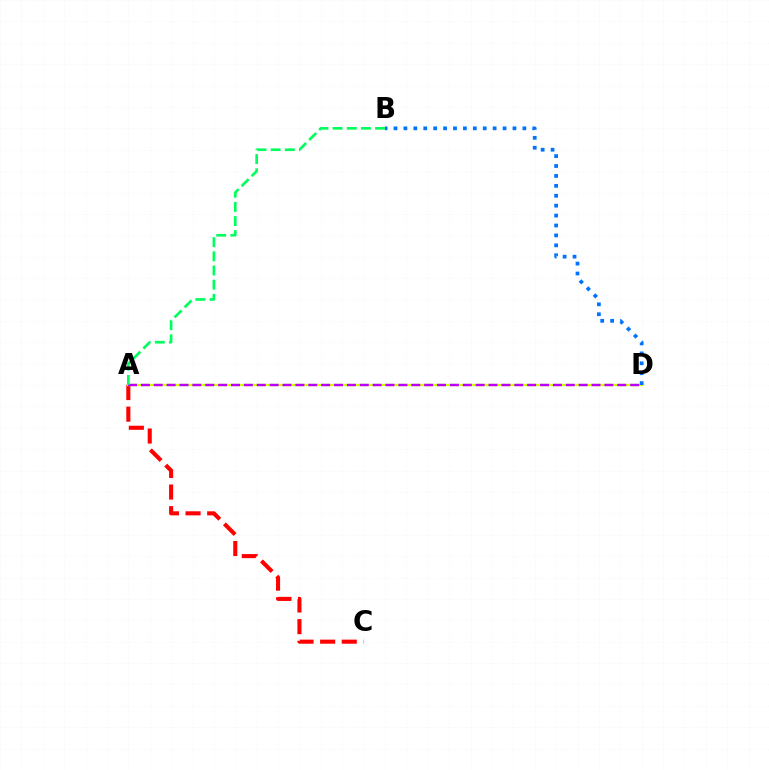{('A', 'C'): [{'color': '#ff0000', 'line_style': 'dashed', 'thickness': 2.94}], ('A', 'D'): [{'color': '#d1ff00', 'line_style': 'solid', 'thickness': 1.64}, {'color': '#b900ff', 'line_style': 'dashed', 'thickness': 1.75}], ('B', 'D'): [{'color': '#0074ff', 'line_style': 'dotted', 'thickness': 2.69}], ('A', 'B'): [{'color': '#00ff5c', 'line_style': 'dashed', 'thickness': 1.92}]}